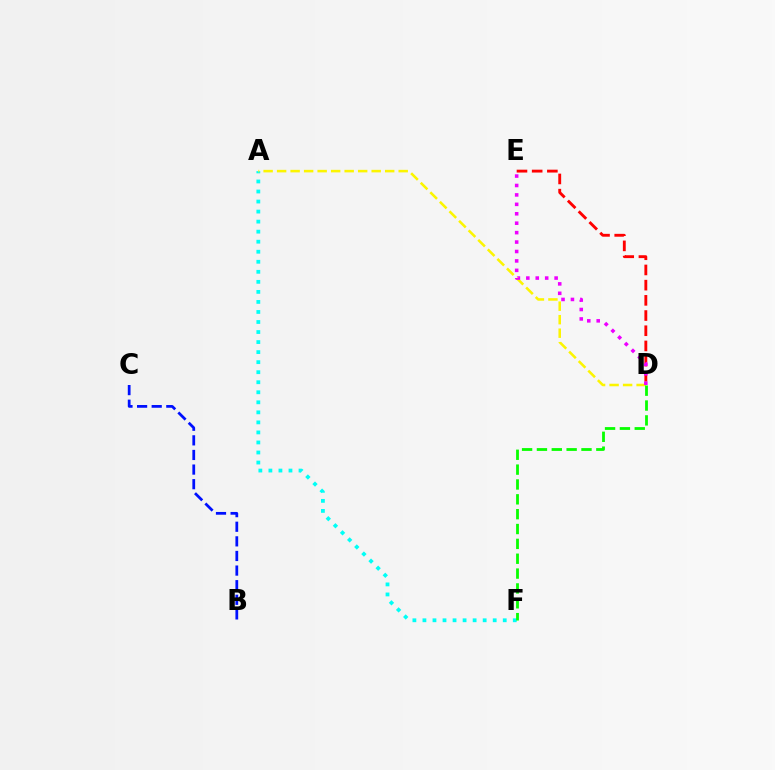{('A', 'F'): [{'color': '#00fff6', 'line_style': 'dotted', 'thickness': 2.73}], ('A', 'D'): [{'color': '#fcf500', 'line_style': 'dashed', 'thickness': 1.84}], ('D', 'E'): [{'color': '#ff0000', 'line_style': 'dashed', 'thickness': 2.06}, {'color': '#ee00ff', 'line_style': 'dotted', 'thickness': 2.56}], ('D', 'F'): [{'color': '#08ff00', 'line_style': 'dashed', 'thickness': 2.02}], ('B', 'C'): [{'color': '#0010ff', 'line_style': 'dashed', 'thickness': 1.98}]}